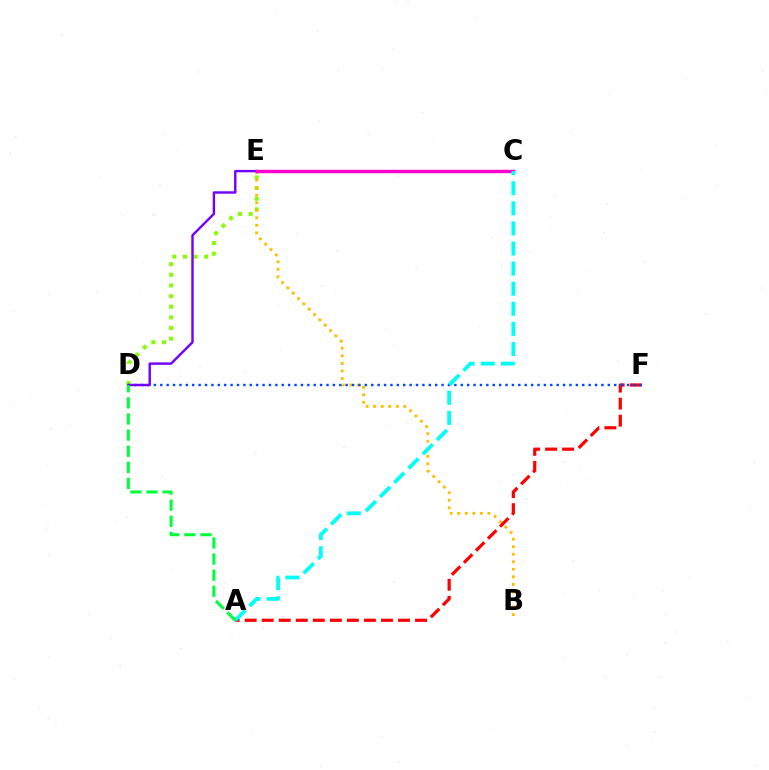{('A', 'F'): [{'color': '#ff0000', 'line_style': 'dashed', 'thickness': 2.31}], ('D', 'E'): [{'color': '#84ff00', 'line_style': 'dotted', 'thickness': 2.89}, {'color': '#7200ff', 'line_style': 'solid', 'thickness': 1.74}], ('B', 'E'): [{'color': '#ffbd00', 'line_style': 'dotted', 'thickness': 2.05}], ('D', 'F'): [{'color': '#004bff', 'line_style': 'dotted', 'thickness': 1.74}], ('C', 'E'): [{'color': '#ff00cf', 'line_style': 'solid', 'thickness': 2.44}], ('A', 'C'): [{'color': '#00fff6', 'line_style': 'dashed', 'thickness': 2.73}], ('A', 'D'): [{'color': '#00ff39', 'line_style': 'dashed', 'thickness': 2.19}]}